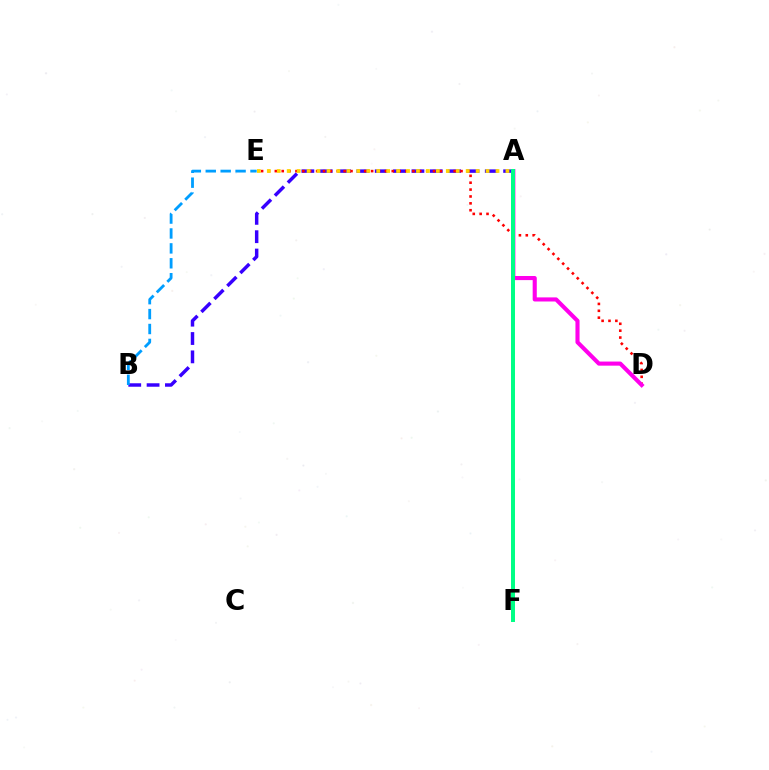{('A', 'B'): [{'color': '#3700ff', 'line_style': 'dashed', 'thickness': 2.49}], ('D', 'E'): [{'color': '#ff0000', 'line_style': 'dotted', 'thickness': 1.87}], ('B', 'E'): [{'color': '#009eff', 'line_style': 'dashed', 'thickness': 2.03}], ('A', 'F'): [{'color': '#4fff00', 'line_style': 'dotted', 'thickness': 2.01}, {'color': '#00ff86', 'line_style': 'solid', 'thickness': 2.86}], ('A', 'E'): [{'color': '#ffd500', 'line_style': 'dotted', 'thickness': 2.7}], ('A', 'D'): [{'color': '#ff00ed', 'line_style': 'solid', 'thickness': 2.95}]}